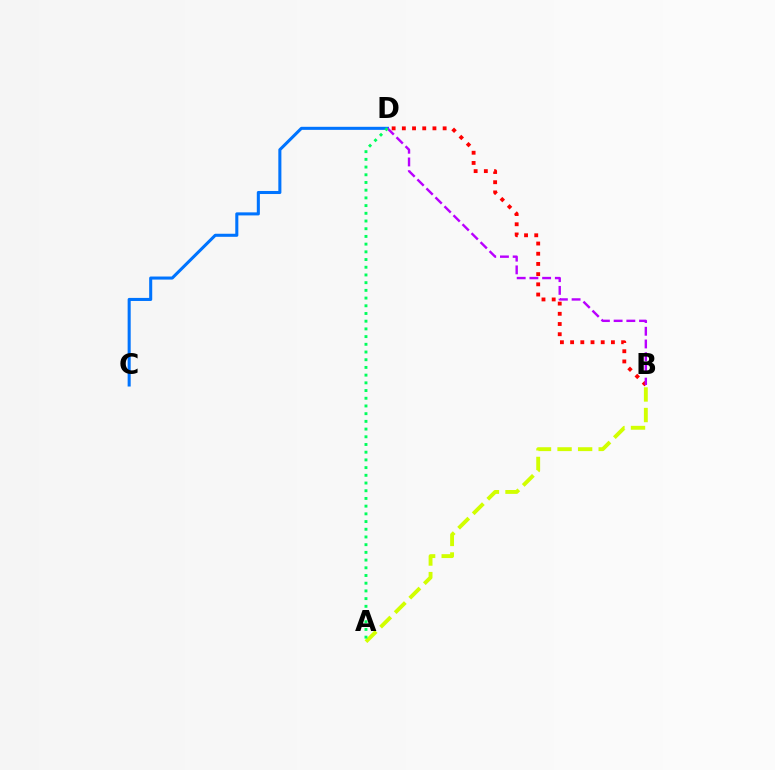{('C', 'D'): [{'color': '#0074ff', 'line_style': 'solid', 'thickness': 2.2}], ('A', 'B'): [{'color': '#d1ff00', 'line_style': 'dashed', 'thickness': 2.79}], ('B', 'D'): [{'color': '#ff0000', 'line_style': 'dotted', 'thickness': 2.77}, {'color': '#b900ff', 'line_style': 'dashed', 'thickness': 1.73}], ('A', 'D'): [{'color': '#00ff5c', 'line_style': 'dotted', 'thickness': 2.09}]}